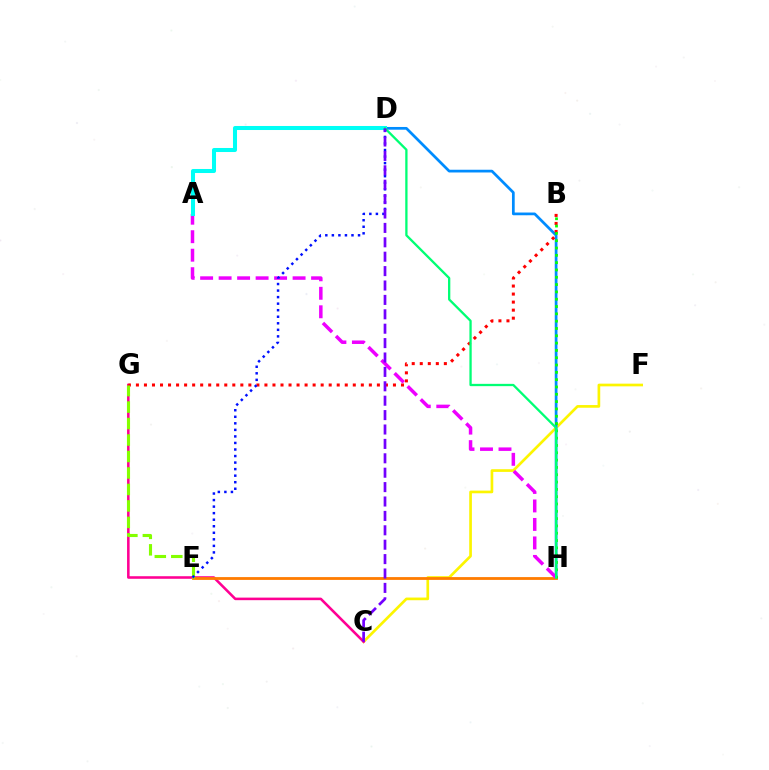{('C', 'F'): [{'color': '#fcf500', 'line_style': 'solid', 'thickness': 1.93}], ('C', 'G'): [{'color': '#ff0094', 'line_style': 'solid', 'thickness': 1.85}], ('D', 'H'): [{'color': '#008cff', 'line_style': 'solid', 'thickness': 1.97}, {'color': '#00ff74', 'line_style': 'solid', 'thickness': 1.66}], ('B', 'G'): [{'color': '#ff0000', 'line_style': 'dotted', 'thickness': 2.18}], ('E', 'H'): [{'color': '#ff7c00', 'line_style': 'solid', 'thickness': 2.02}], ('B', 'H'): [{'color': '#08ff00', 'line_style': 'dotted', 'thickness': 1.99}], ('E', 'G'): [{'color': '#84ff00', 'line_style': 'dashed', 'thickness': 2.24}], ('A', 'H'): [{'color': '#ee00ff', 'line_style': 'dashed', 'thickness': 2.51}], ('A', 'D'): [{'color': '#00fff6', 'line_style': 'solid', 'thickness': 2.9}], ('D', 'E'): [{'color': '#0010ff', 'line_style': 'dotted', 'thickness': 1.78}], ('C', 'D'): [{'color': '#7200ff', 'line_style': 'dashed', 'thickness': 1.96}]}